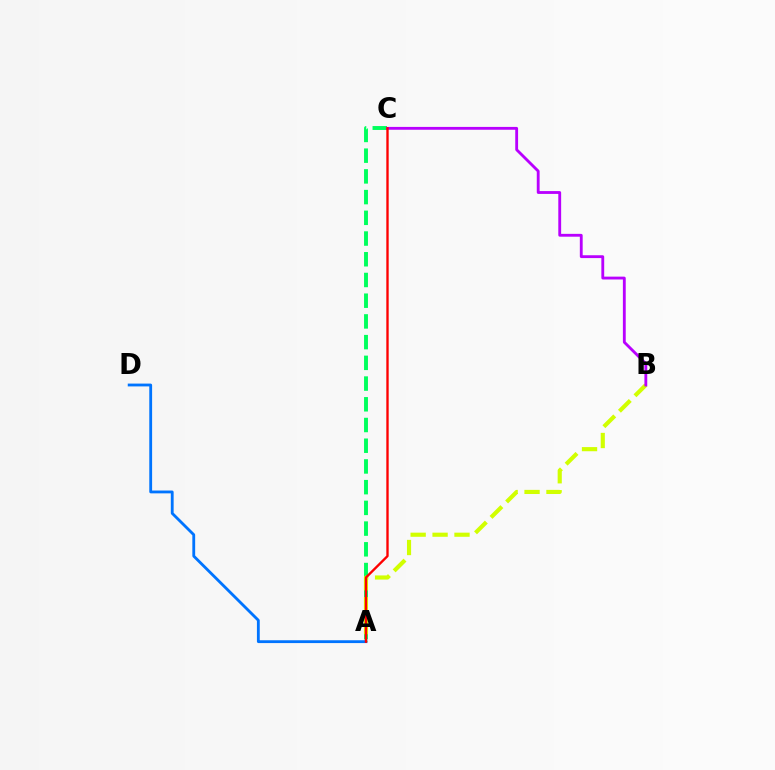{('A', 'C'): [{'color': '#00ff5c', 'line_style': 'dashed', 'thickness': 2.81}, {'color': '#ff0000', 'line_style': 'solid', 'thickness': 1.7}], ('A', 'B'): [{'color': '#d1ff00', 'line_style': 'dashed', 'thickness': 2.98}], ('B', 'C'): [{'color': '#b900ff', 'line_style': 'solid', 'thickness': 2.04}], ('A', 'D'): [{'color': '#0074ff', 'line_style': 'solid', 'thickness': 2.03}]}